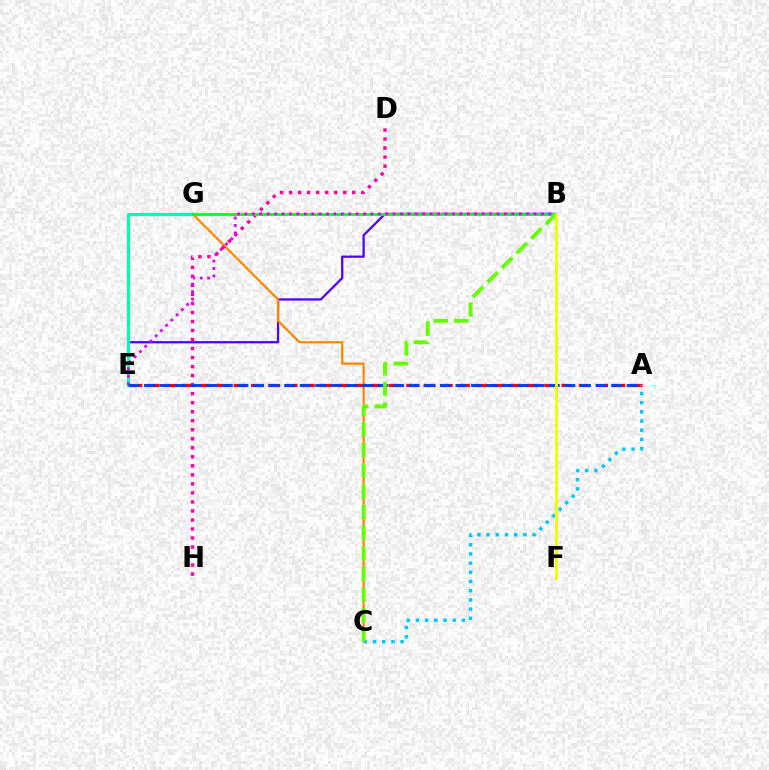{('B', 'E'): [{'color': '#4f00ff', 'line_style': 'solid', 'thickness': 1.62}, {'color': '#d600ff', 'line_style': 'dotted', 'thickness': 2.01}], ('C', 'G'): [{'color': '#ff8800', 'line_style': 'solid', 'thickness': 1.61}], ('E', 'G'): [{'color': '#00ffaf', 'line_style': 'solid', 'thickness': 2.32}], ('A', 'E'): [{'color': '#ff0000', 'line_style': 'dashed', 'thickness': 2.34}, {'color': '#003fff', 'line_style': 'dashed', 'thickness': 2.12}], ('D', 'H'): [{'color': '#ff00a0', 'line_style': 'dotted', 'thickness': 2.45}], ('B', 'G'): [{'color': '#00ff27', 'line_style': 'solid', 'thickness': 1.99}], ('A', 'C'): [{'color': '#00c7ff', 'line_style': 'dotted', 'thickness': 2.5}], ('B', 'C'): [{'color': '#66ff00', 'line_style': 'dashed', 'thickness': 2.8}], ('B', 'F'): [{'color': '#eeff00', 'line_style': 'solid', 'thickness': 2.02}]}